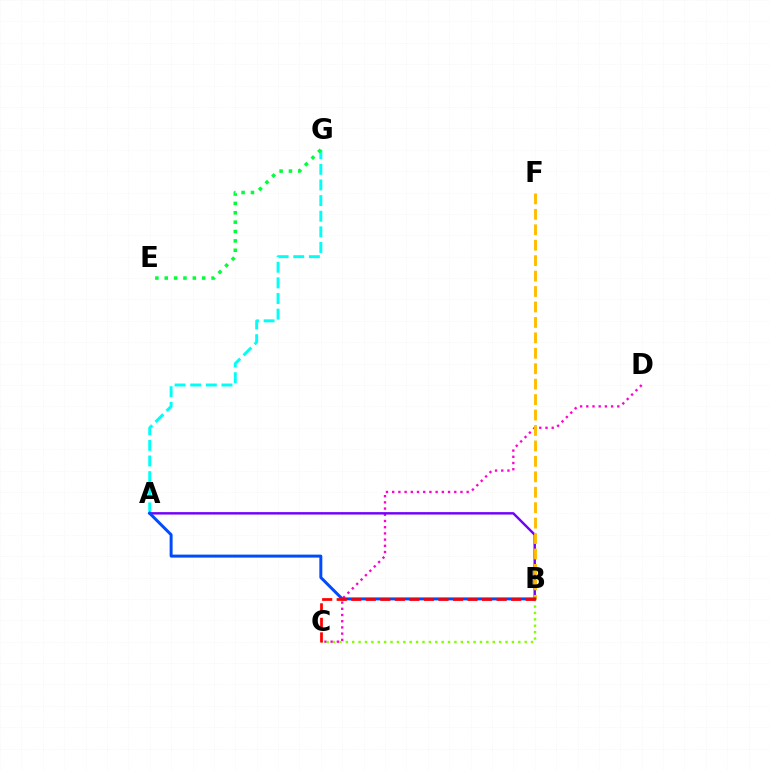{('C', 'D'): [{'color': '#ff00cf', 'line_style': 'dotted', 'thickness': 1.69}], ('A', 'G'): [{'color': '#00fff6', 'line_style': 'dashed', 'thickness': 2.12}], ('B', 'C'): [{'color': '#84ff00', 'line_style': 'dotted', 'thickness': 1.74}, {'color': '#ff0000', 'line_style': 'dashed', 'thickness': 1.97}], ('A', 'B'): [{'color': '#7200ff', 'line_style': 'solid', 'thickness': 1.74}, {'color': '#004bff', 'line_style': 'solid', 'thickness': 2.14}], ('B', 'F'): [{'color': '#ffbd00', 'line_style': 'dashed', 'thickness': 2.1}], ('E', 'G'): [{'color': '#00ff39', 'line_style': 'dotted', 'thickness': 2.55}]}